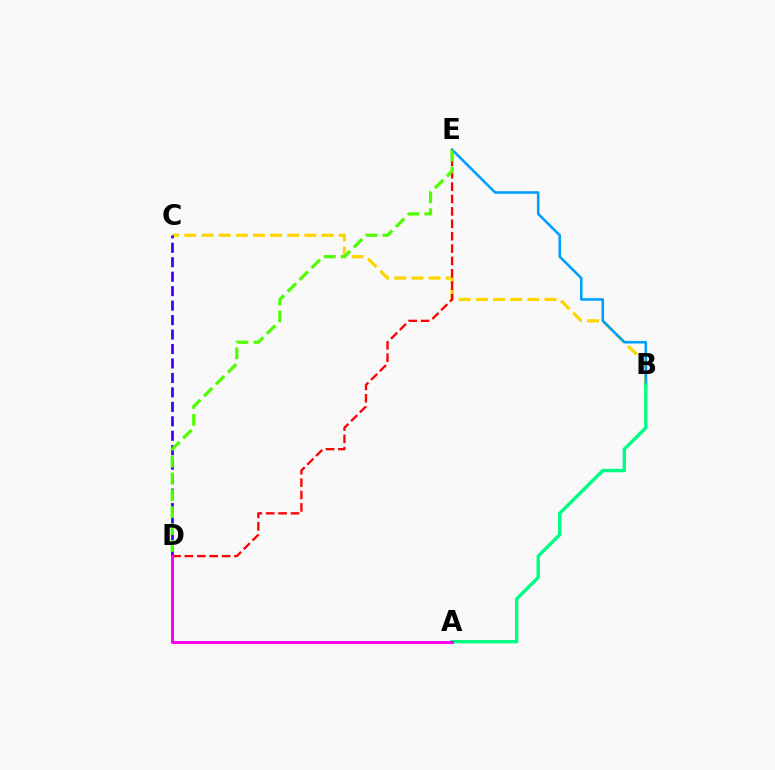{('B', 'C'): [{'color': '#ffd500', 'line_style': 'dashed', 'thickness': 2.33}], ('B', 'E'): [{'color': '#009eff', 'line_style': 'solid', 'thickness': 1.85}], ('A', 'B'): [{'color': '#00ff86', 'line_style': 'solid', 'thickness': 2.47}], ('C', 'D'): [{'color': '#3700ff', 'line_style': 'dashed', 'thickness': 1.96}], ('D', 'E'): [{'color': '#ff0000', 'line_style': 'dashed', 'thickness': 1.68}, {'color': '#4fff00', 'line_style': 'dashed', 'thickness': 2.29}], ('A', 'D'): [{'color': '#ff00ed', 'line_style': 'solid', 'thickness': 2.17}]}